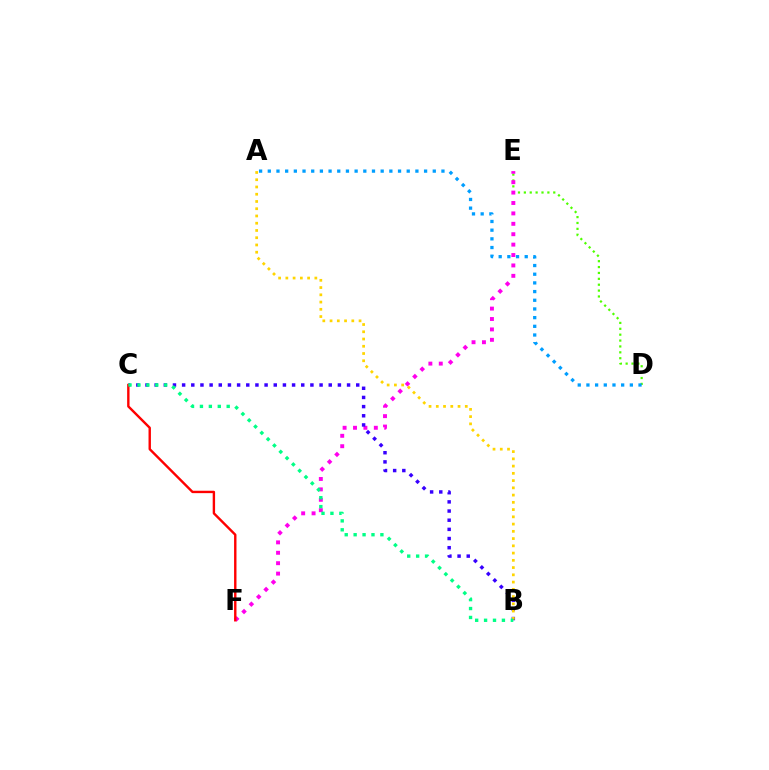{('D', 'E'): [{'color': '#4fff00', 'line_style': 'dotted', 'thickness': 1.6}], ('E', 'F'): [{'color': '#ff00ed', 'line_style': 'dotted', 'thickness': 2.83}], ('B', 'C'): [{'color': '#3700ff', 'line_style': 'dotted', 'thickness': 2.49}, {'color': '#00ff86', 'line_style': 'dotted', 'thickness': 2.42}], ('C', 'F'): [{'color': '#ff0000', 'line_style': 'solid', 'thickness': 1.72}], ('A', 'B'): [{'color': '#ffd500', 'line_style': 'dotted', 'thickness': 1.97}], ('A', 'D'): [{'color': '#009eff', 'line_style': 'dotted', 'thickness': 2.36}]}